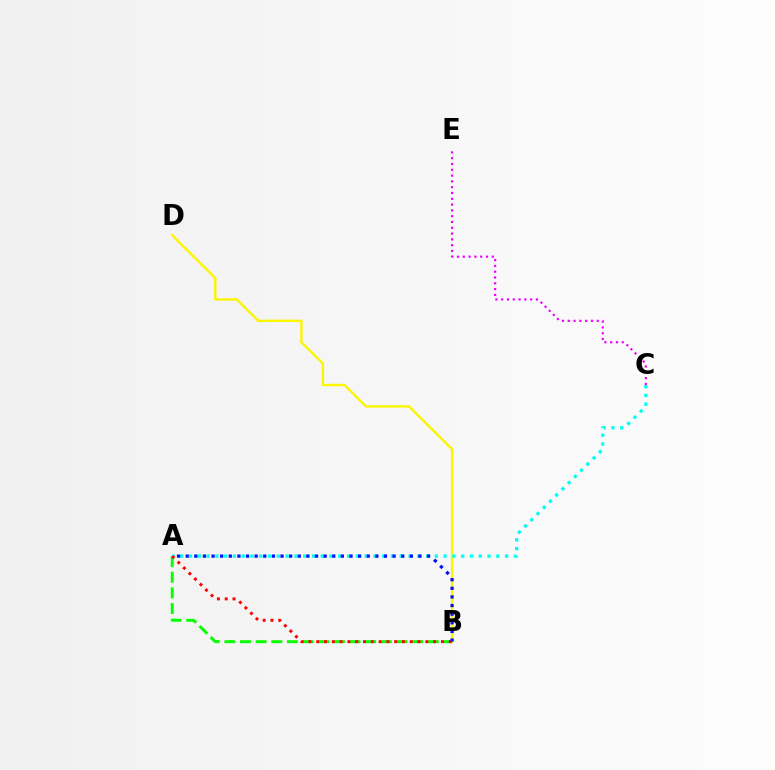{('A', 'B'): [{'color': '#08ff00', 'line_style': 'dashed', 'thickness': 2.13}, {'color': '#ff0000', 'line_style': 'dotted', 'thickness': 2.12}, {'color': '#0010ff', 'line_style': 'dotted', 'thickness': 2.34}], ('B', 'D'): [{'color': '#fcf500', 'line_style': 'solid', 'thickness': 1.73}], ('A', 'C'): [{'color': '#00fff6', 'line_style': 'dotted', 'thickness': 2.39}], ('C', 'E'): [{'color': '#ee00ff', 'line_style': 'dotted', 'thickness': 1.58}]}